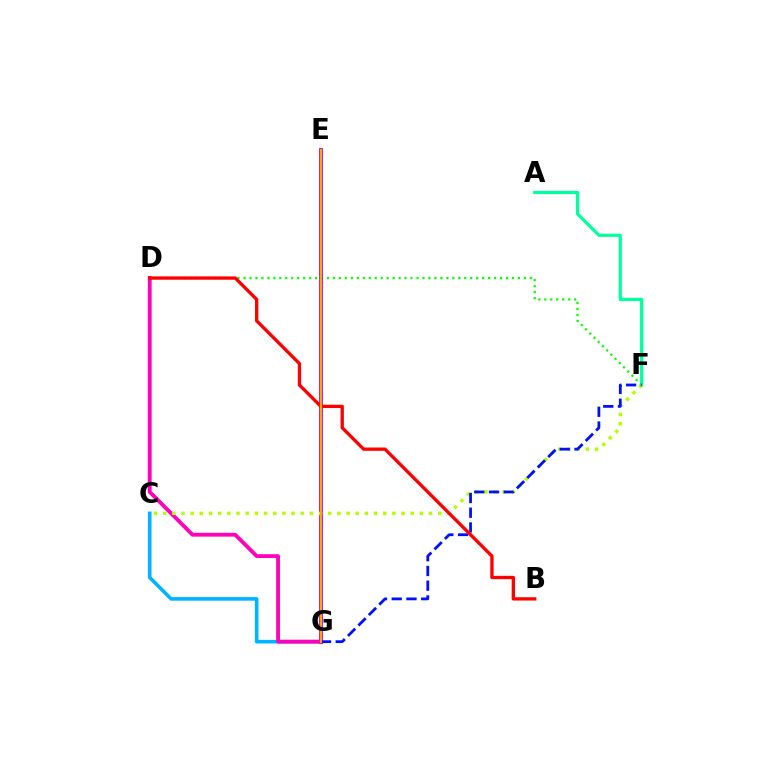{('D', 'F'): [{'color': '#08ff00', 'line_style': 'dotted', 'thickness': 1.62}], ('A', 'F'): [{'color': '#00ff9d', 'line_style': 'solid', 'thickness': 2.29}], ('C', 'G'): [{'color': '#00b5ff', 'line_style': 'solid', 'thickness': 2.59}], ('E', 'G'): [{'color': '#9b00ff', 'line_style': 'solid', 'thickness': 2.69}, {'color': '#ffa500', 'line_style': 'solid', 'thickness': 1.51}], ('D', 'G'): [{'color': '#ff00bd', 'line_style': 'solid', 'thickness': 2.75}], ('C', 'F'): [{'color': '#b3ff00', 'line_style': 'dotted', 'thickness': 2.49}], ('F', 'G'): [{'color': '#0010ff', 'line_style': 'dashed', 'thickness': 2.0}], ('B', 'D'): [{'color': '#ff0000', 'line_style': 'solid', 'thickness': 2.38}]}